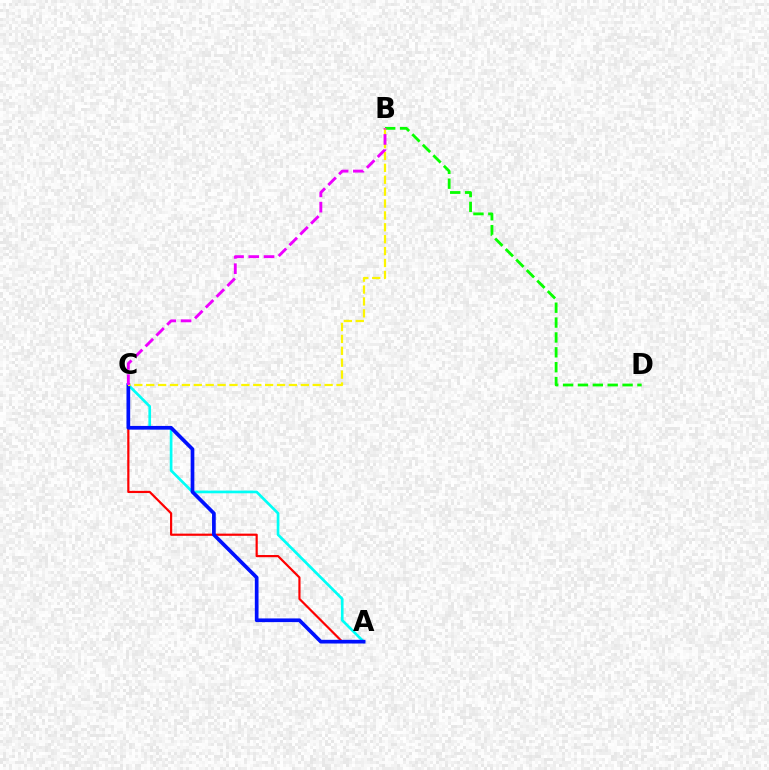{('A', 'C'): [{'color': '#ff0000', 'line_style': 'solid', 'thickness': 1.58}, {'color': '#00fff6', 'line_style': 'solid', 'thickness': 1.93}, {'color': '#0010ff', 'line_style': 'solid', 'thickness': 2.66}], ('B', 'D'): [{'color': '#08ff00', 'line_style': 'dashed', 'thickness': 2.02}], ('B', 'C'): [{'color': '#fcf500', 'line_style': 'dashed', 'thickness': 1.62}, {'color': '#ee00ff', 'line_style': 'dashed', 'thickness': 2.07}]}